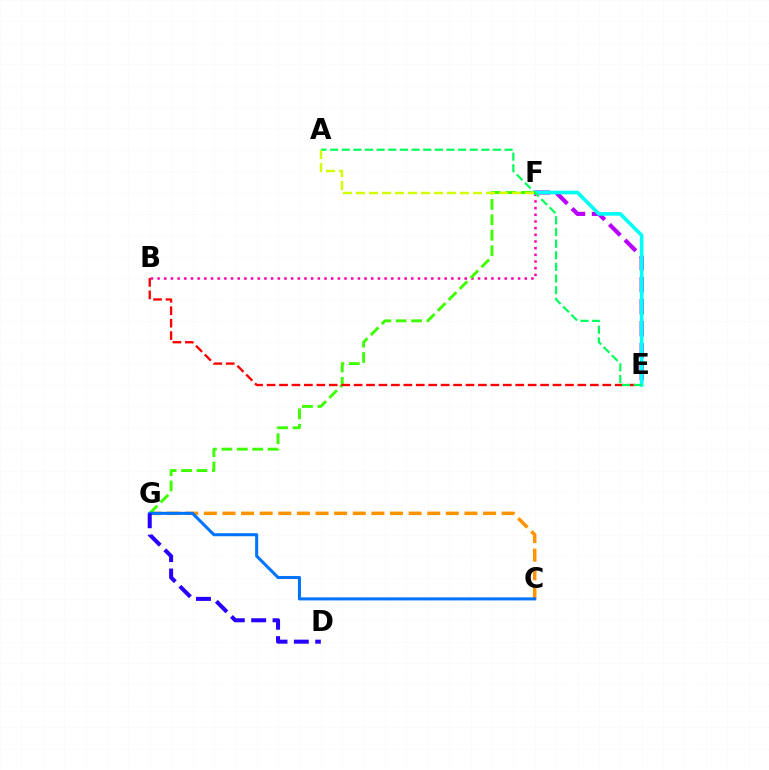{('C', 'G'): [{'color': '#ff9400', 'line_style': 'dashed', 'thickness': 2.53}, {'color': '#0074ff', 'line_style': 'solid', 'thickness': 2.2}], ('E', 'F'): [{'color': '#b900ff', 'line_style': 'dashed', 'thickness': 2.99}, {'color': '#00fff6', 'line_style': 'solid', 'thickness': 2.62}], ('B', 'F'): [{'color': '#ff00ac', 'line_style': 'dotted', 'thickness': 1.81}], ('F', 'G'): [{'color': '#3dff00', 'line_style': 'dashed', 'thickness': 2.09}], ('B', 'E'): [{'color': '#ff0000', 'line_style': 'dashed', 'thickness': 1.69}], ('A', 'E'): [{'color': '#00ff5c', 'line_style': 'dashed', 'thickness': 1.58}], ('A', 'F'): [{'color': '#d1ff00', 'line_style': 'dashed', 'thickness': 1.77}], ('D', 'G'): [{'color': '#2500ff', 'line_style': 'dashed', 'thickness': 2.9}]}